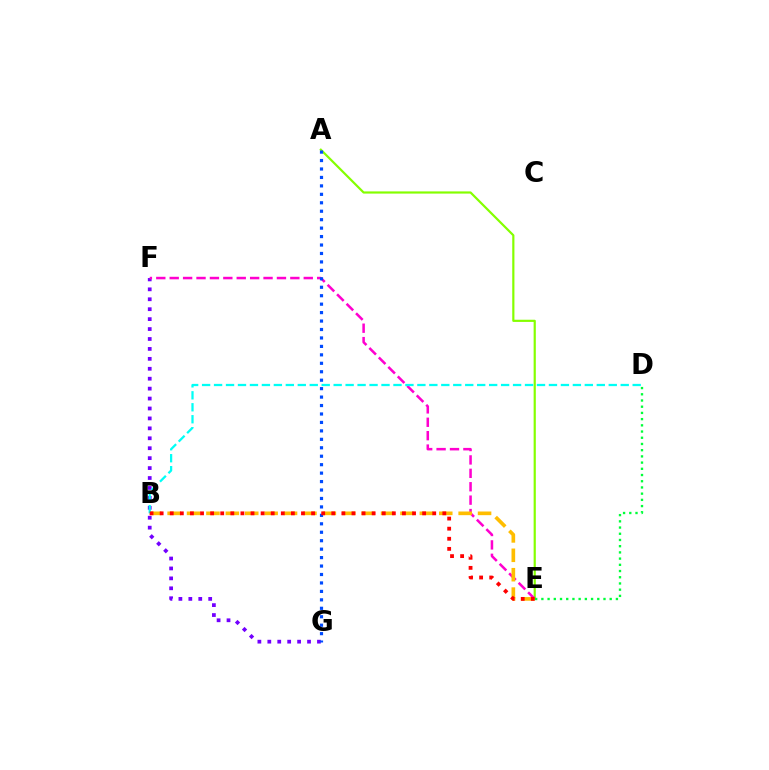{('F', 'G'): [{'color': '#7200ff', 'line_style': 'dotted', 'thickness': 2.7}], ('A', 'E'): [{'color': '#84ff00', 'line_style': 'solid', 'thickness': 1.57}], ('E', 'F'): [{'color': '#ff00cf', 'line_style': 'dashed', 'thickness': 1.82}], ('B', 'E'): [{'color': '#ffbd00', 'line_style': 'dashed', 'thickness': 2.64}, {'color': '#ff0000', 'line_style': 'dotted', 'thickness': 2.74}], ('B', 'D'): [{'color': '#00fff6', 'line_style': 'dashed', 'thickness': 1.62}], ('A', 'G'): [{'color': '#004bff', 'line_style': 'dotted', 'thickness': 2.3}], ('D', 'E'): [{'color': '#00ff39', 'line_style': 'dotted', 'thickness': 1.69}]}